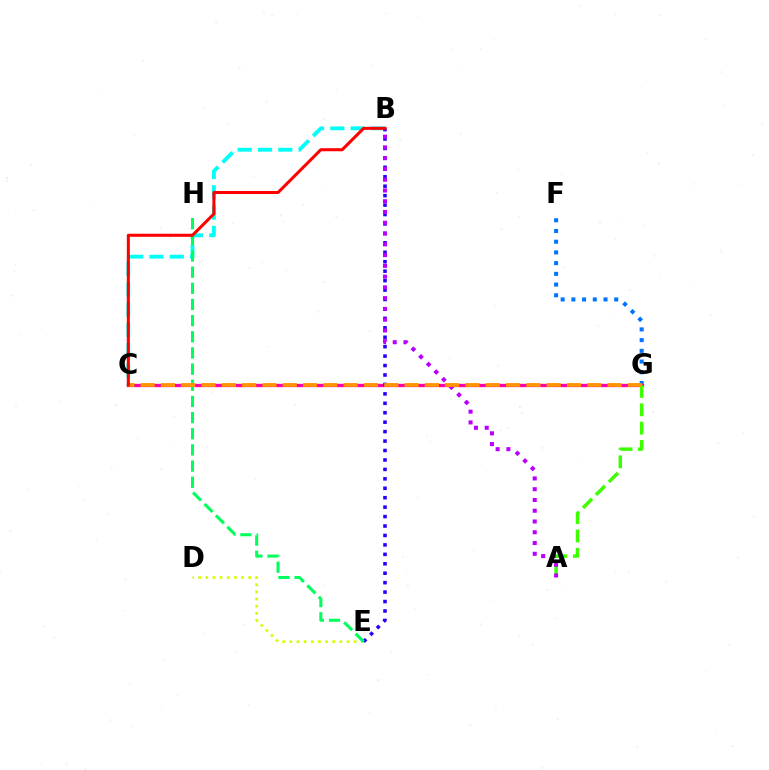{('B', 'C'): [{'color': '#00fff6', 'line_style': 'dashed', 'thickness': 2.76}, {'color': '#ff0000', 'line_style': 'solid', 'thickness': 2.19}], ('F', 'G'): [{'color': '#0074ff', 'line_style': 'dotted', 'thickness': 2.91}], ('C', 'G'): [{'color': '#ff00ac', 'line_style': 'solid', 'thickness': 2.36}, {'color': '#ff9400', 'line_style': 'dashed', 'thickness': 2.76}], ('D', 'E'): [{'color': '#d1ff00', 'line_style': 'dotted', 'thickness': 1.94}], ('B', 'E'): [{'color': '#2500ff', 'line_style': 'dotted', 'thickness': 2.56}], ('A', 'G'): [{'color': '#3dff00', 'line_style': 'dashed', 'thickness': 2.49}], ('E', 'H'): [{'color': '#00ff5c', 'line_style': 'dashed', 'thickness': 2.2}], ('A', 'B'): [{'color': '#b900ff', 'line_style': 'dotted', 'thickness': 2.92}]}